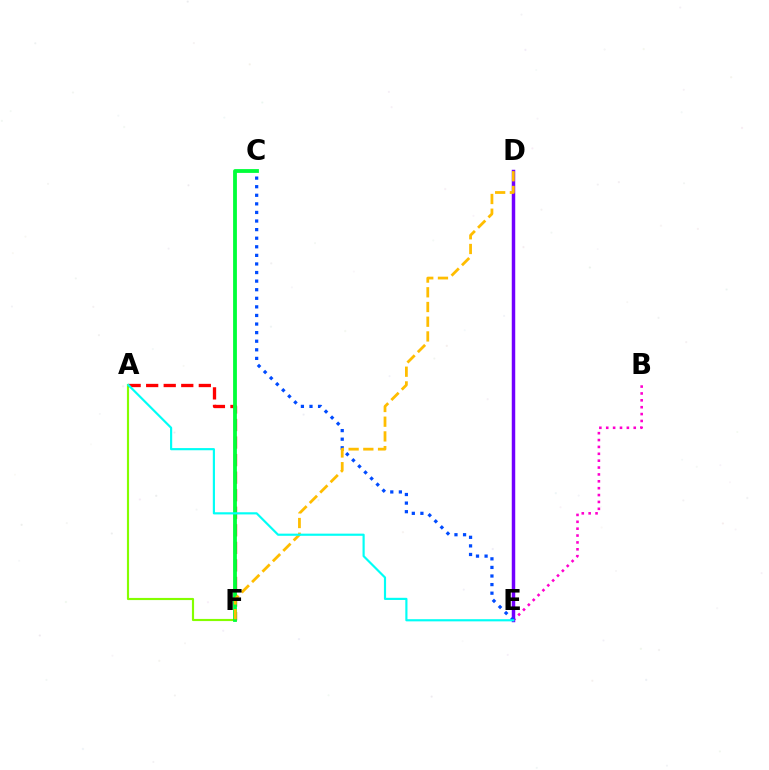{('A', 'F'): [{'color': '#84ff00', 'line_style': 'solid', 'thickness': 1.55}, {'color': '#ff0000', 'line_style': 'dashed', 'thickness': 2.38}], ('B', 'E'): [{'color': '#ff00cf', 'line_style': 'dotted', 'thickness': 1.87}], ('D', 'E'): [{'color': '#7200ff', 'line_style': 'solid', 'thickness': 2.5}], ('C', 'F'): [{'color': '#00ff39', 'line_style': 'solid', 'thickness': 2.74}], ('C', 'E'): [{'color': '#004bff', 'line_style': 'dotted', 'thickness': 2.33}], ('D', 'F'): [{'color': '#ffbd00', 'line_style': 'dashed', 'thickness': 2.0}], ('A', 'E'): [{'color': '#00fff6', 'line_style': 'solid', 'thickness': 1.56}]}